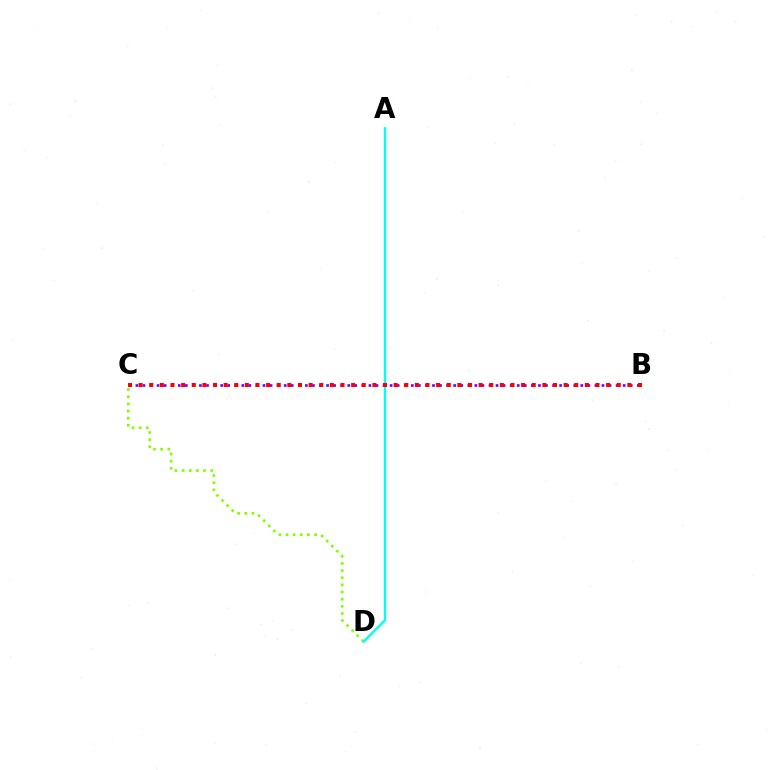{('B', 'C'): [{'color': '#7200ff', 'line_style': 'dotted', 'thickness': 1.92}, {'color': '#ff0000', 'line_style': 'dotted', 'thickness': 2.89}], ('C', 'D'): [{'color': '#84ff00', 'line_style': 'dotted', 'thickness': 1.94}], ('A', 'D'): [{'color': '#00fff6', 'line_style': 'solid', 'thickness': 1.69}]}